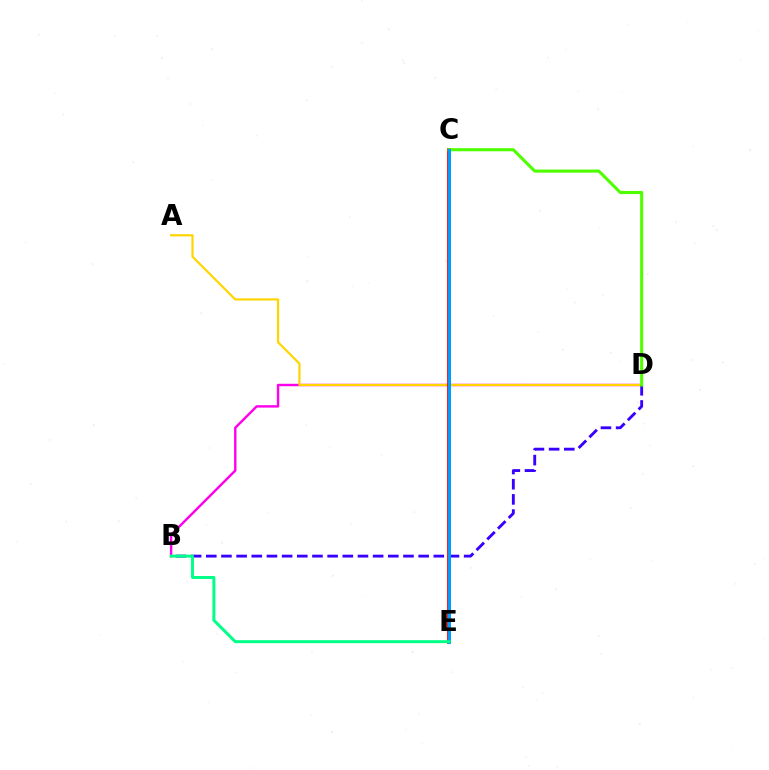{('B', 'D'): [{'color': '#ff00ed', 'line_style': 'solid', 'thickness': 1.74}, {'color': '#3700ff', 'line_style': 'dashed', 'thickness': 2.06}], ('A', 'D'): [{'color': '#ffd500', 'line_style': 'solid', 'thickness': 1.59}], ('C', 'E'): [{'color': '#ff0000', 'line_style': 'solid', 'thickness': 2.71}, {'color': '#009eff', 'line_style': 'solid', 'thickness': 2.14}], ('C', 'D'): [{'color': '#4fff00', 'line_style': 'solid', 'thickness': 2.22}], ('B', 'E'): [{'color': '#00ff86', 'line_style': 'solid', 'thickness': 2.14}]}